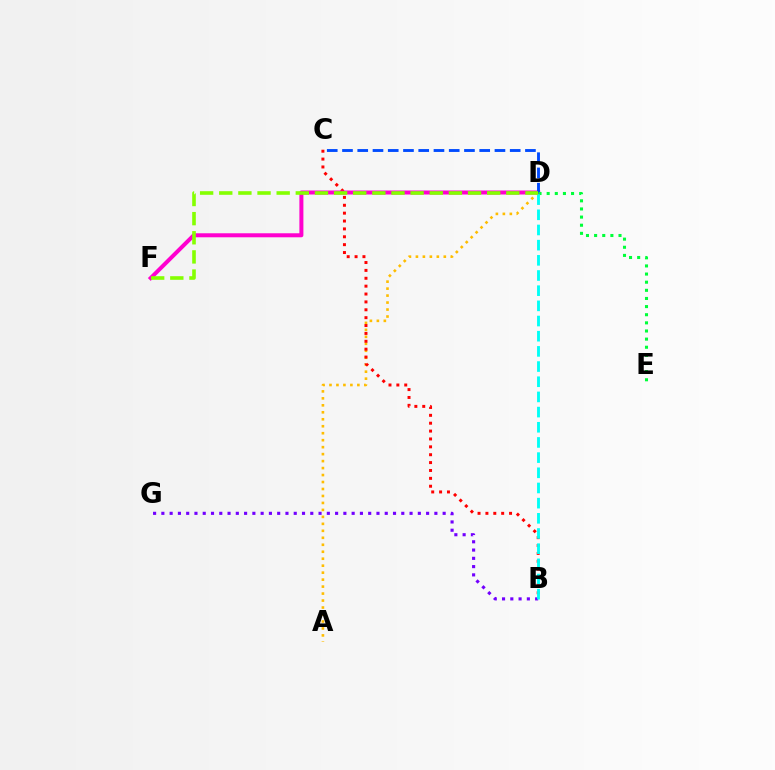{('B', 'G'): [{'color': '#7200ff', 'line_style': 'dotted', 'thickness': 2.25}], ('A', 'D'): [{'color': '#ffbd00', 'line_style': 'dotted', 'thickness': 1.89}], ('B', 'C'): [{'color': '#ff0000', 'line_style': 'dotted', 'thickness': 2.14}], ('D', 'F'): [{'color': '#ff00cf', 'line_style': 'solid', 'thickness': 2.89}, {'color': '#84ff00', 'line_style': 'dashed', 'thickness': 2.6}], ('C', 'D'): [{'color': '#004bff', 'line_style': 'dashed', 'thickness': 2.07}], ('D', 'E'): [{'color': '#00ff39', 'line_style': 'dotted', 'thickness': 2.21}], ('B', 'D'): [{'color': '#00fff6', 'line_style': 'dashed', 'thickness': 2.06}]}